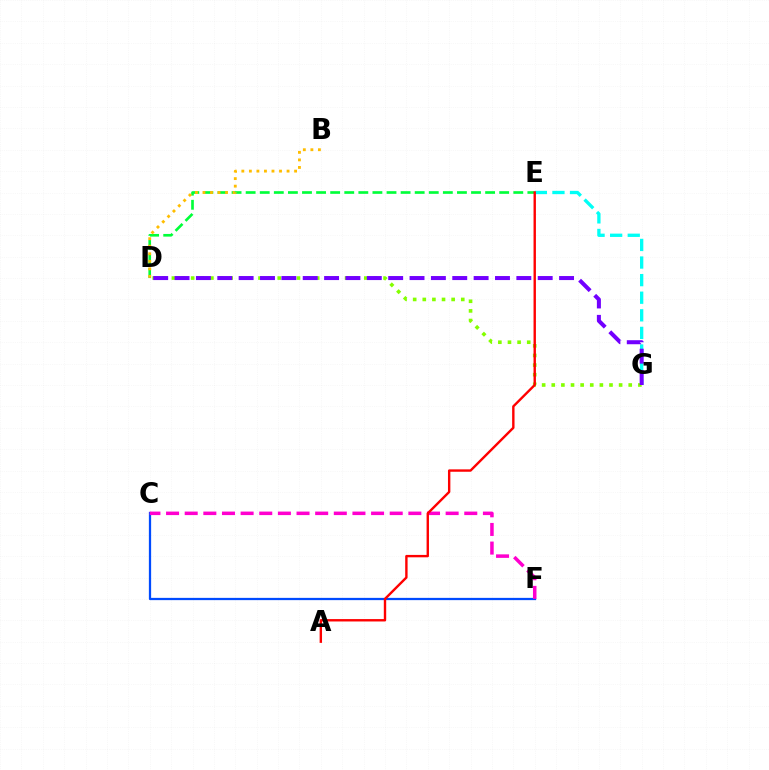{('D', 'E'): [{'color': '#00ff39', 'line_style': 'dashed', 'thickness': 1.91}], ('D', 'G'): [{'color': '#84ff00', 'line_style': 'dotted', 'thickness': 2.61}, {'color': '#7200ff', 'line_style': 'dashed', 'thickness': 2.9}], ('C', 'F'): [{'color': '#004bff', 'line_style': 'solid', 'thickness': 1.62}, {'color': '#ff00cf', 'line_style': 'dashed', 'thickness': 2.53}], ('E', 'G'): [{'color': '#00fff6', 'line_style': 'dashed', 'thickness': 2.39}], ('B', 'D'): [{'color': '#ffbd00', 'line_style': 'dotted', 'thickness': 2.05}], ('A', 'E'): [{'color': '#ff0000', 'line_style': 'solid', 'thickness': 1.72}]}